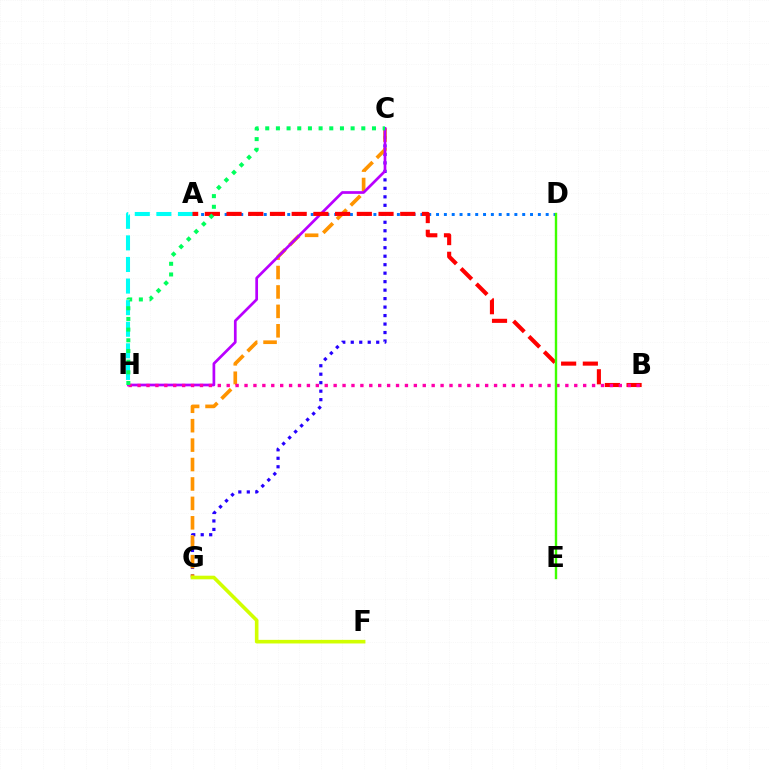{('C', 'G'): [{'color': '#2500ff', 'line_style': 'dotted', 'thickness': 2.3}, {'color': '#ff9400', 'line_style': 'dashed', 'thickness': 2.64}], ('A', 'D'): [{'color': '#0074ff', 'line_style': 'dotted', 'thickness': 2.13}], ('A', 'H'): [{'color': '#00fff6', 'line_style': 'dashed', 'thickness': 2.93}], ('F', 'G'): [{'color': '#d1ff00', 'line_style': 'solid', 'thickness': 2.6}], ('C', 'H'): [{'color': '#b900ff', 'line_style': 'solid', 'thickness': 1.95}, {'color': '#00ff5c', 'line_style': 'dotted', 'thickness': 2.9}], ('A', 'B'): [{'color': '#ff0000', 'line_style': 'dashed', 'thickness': 2.95}], ('B', 'H'): [{'color': '#ff00ac', 'line_style': 'dotted', 'thickness': 2.42}], ('D', 'E'): [{'color': '#3dff00', 'line_style': 'solid', 'thickness': 1.73}]}